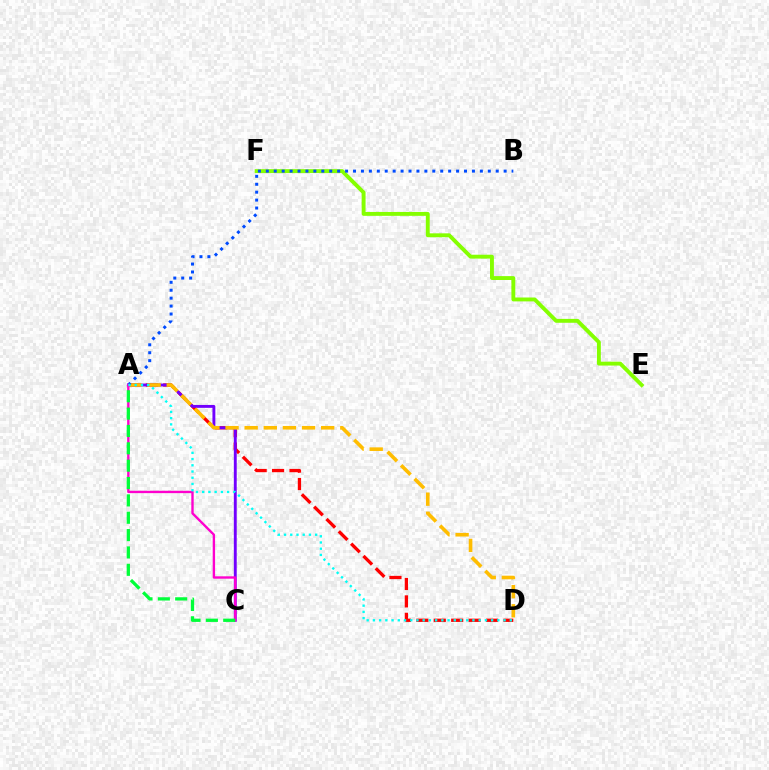{('A', 'D'): [{'color': '#ff0000', 'line_style': 'dashed', 'thickness': 2.37}, {'color': '#ffbd00', 'line_style': 'dashed', 'thickness': 2.6}, {'color': '#00fff6', 'line_style': 'dotted', 'thickness': 1.69}], ('A', 'C'): [{'color': '#7200ff', 'line_style': 'solid', 'thickness': 2.08}, {'color': '#ff00cf', 'line_style': 'solid', 'thickness': 1.71}, {'color': '#00ff39', 'line_style': 'dashed', 'thickness': 2.36}], ('E', 'F'): [{'color': '#84ff00', 'line_style': 'solid', 'thickness': 2.8}], ('A', 'B'): [{'color': '#004bff', 'line_style': 'dotted', 'thickness': 2.15}]}